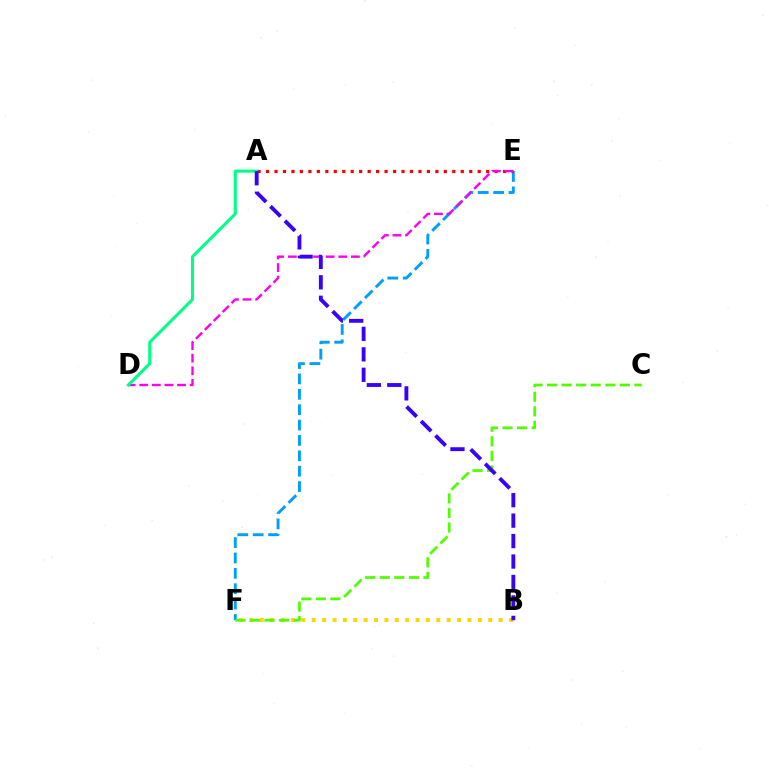{('B', 'F'): [{'color': '#ffd500', 'line_style': 'dotted', 'thickness': 2.82}], ('E', 'F'): [{'color': '#009eff', 'line_style': 'dashed', 'thickness': 2.09}], ('A', 'E'): [{'color': '#ff0000', 'line_style': 'dotted', 'thickness': 2.3}], ('D', 'E'): [{'color': '#ff00ed', 'line_style': 'dashed', 'thickness': 1.71}], ('A', 'D'): [{'color': '#00ff86', 'line_style': 'solid', 'thickness': 2.2}], ('C', 'F'): [{'color': '#4fff00', 'line_style': 'dashed', 'thickness': 1.98}], ('A', 'B'): [{'color': '#3700ff', 'line_style': 'dashed', 'thickness': 2.78}]}